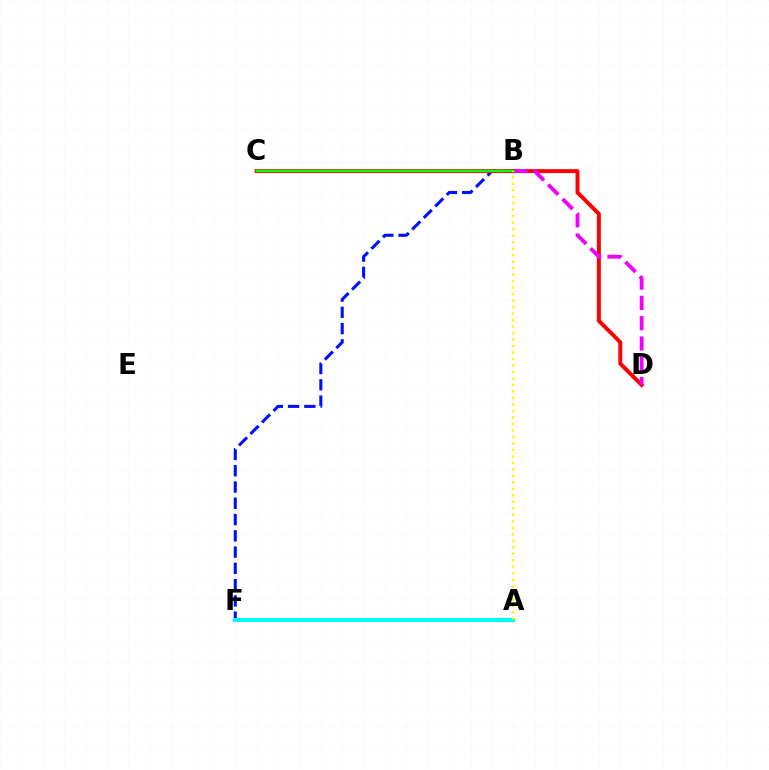{('B', 'F'): [{'color': '#0010ff', 'line_style': 'dashed', 'thickness': 2.21}], ('C', 'D'): [{'color': '#ff0000', 'line_style': 'solid', 'thickness': 2.84}], ('B', 'D'): [{'color': '#ee00ff', 'line_style': 'dashed', 'thickness': 2.76}], ('B', 'C'): [{'color': '#08ff00', 'line_style': 'solid', 'thickness': 1.78}], ('A', 'F'): [{'color': '#00fff6', 'line_style': 'solid', 'thickness': 2.91}], ('A', 'B'): [{'color': '#fcf500', 'line_style': 'dotted', 'thickness': 1.76}]}